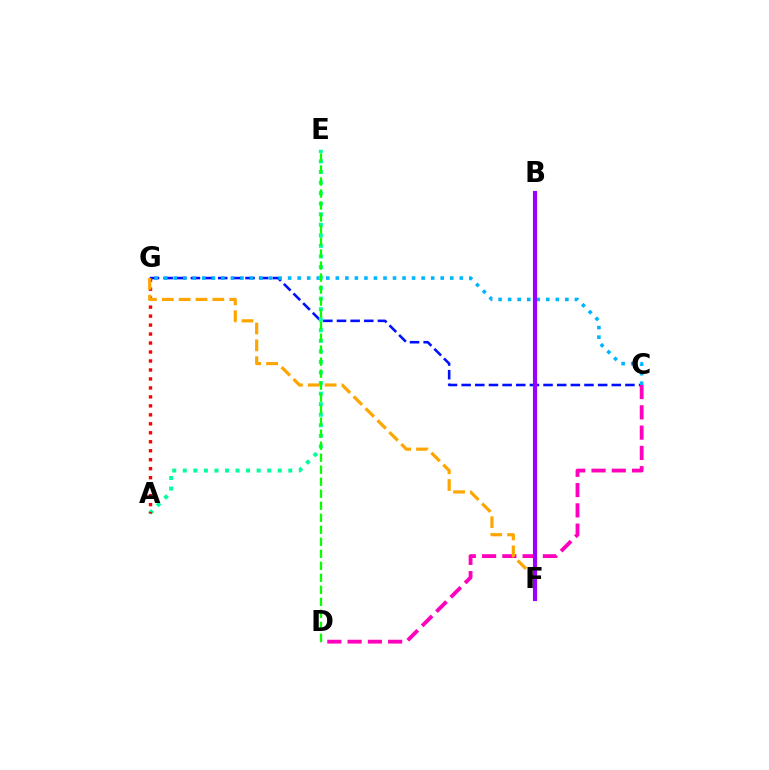{('C', 'G'): [{'color': '#0010ff', 'line_style': 'dashed', 'thickness': 1.85}, {'color': '#00b5ff', 'line_style': 'dotted', 'thickness': 2.59}], ('C', 'D'): [{'color': '#ff00bd', 'line_style': 'dashed', 'thickness': 2.75}], ('B', 'F'): [{'color': '#b3ff00', 'line_style': 'solid', 'thickness': 2.29}, {'color': '#9b00ff', 'line_style': 'solid', 'thickness': 2.96}], ('A', 'E'): [{'color': '#00ff9d', 'line_style': 'dotted', 'thickness': 2.87}], ('A', 'G'): [{'color': '#ff0000', 'line_style': 'dotted', 'thickness': 2.44}], ('F', 'G'): [{'color': '#ffa500', 'line_style': 'dashed', 'thickness': 2.29}], ('D', 'E'): [{'color': '#08ff00', 'line_style': 'dashed', 'thickness': 1.63}]}